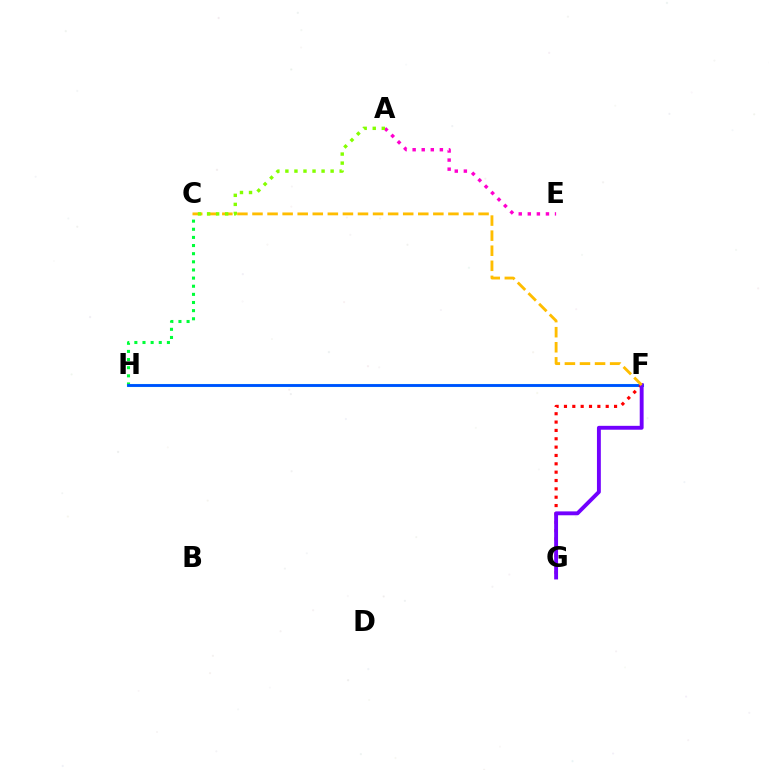{('F', 'H'): [{'color': '#00fff6', 'line_style': 'solid', 'thickness': 2.21}, {'color': '#004bff', 'line_style': 'solid', 'thickness': 1.97}], ('C', 'H'): [{'color': '#00ff39', 'line_style': 'dotted', 'thickness': 2.21}], ('F', 'G'): [{'color': '#ff0000', 'line_style': 'dotted', 'thickness': 2.27}, {'color': '#7200ff', 'line_style': 'solid', 'thickness': 2.8}], ('A', 'E'): [{'color': '#ff00cf', 'line_style': 'dotted', 'thickness': 2.47}], ('C', 'F'): [{'color': '#ffbd00', 'line_style': 'dashed', 'thickness': 2.05}], ('A', 'C'): [{'color': '#84ff00', 'line_style': 'dotted', 'thickness': 2.46}]}